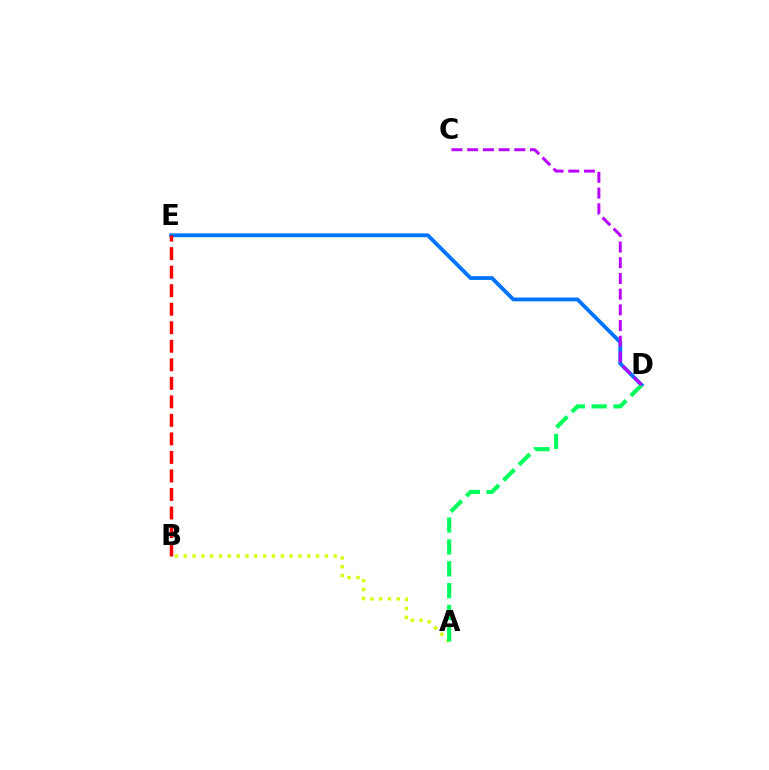{('A', 'B'): [{'color': '#d1ff00', 'line_style': 'dotted', 'thickness': 2.4}], ('D', 'E'): [{'color': '#0074ff', 'line_style': 'solid', 'thickness': 2.76}], ('A', 'D'): [{'color': '#00ff5c', 'line_style': 'dashed', 'thickness': 2.97}], ('C', 'D'): [{'color': '#b900ff', 'line_style': 'dashed', 'thickness': 2.13}], ('B', 'E'): [{'color': '#ff0000', 'line_style': 'dashed', 'thickness': 2.52}]}